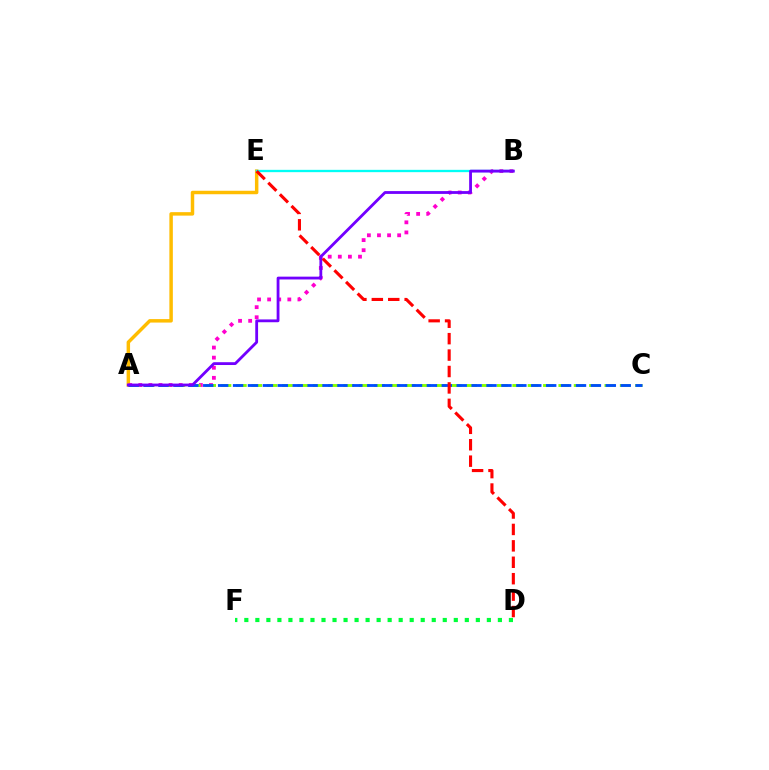{('A', 'E'): [{'color': '#ffbd00', 'line_style': 'solid', 'thickness': 2.5}], ('A', 'B'): [{'color': '#ff00cf', 'line_style': 'dotted', 'thickness': 2.74}, {'color': '#7200ff', 'line_style': 'solid', 'thickness': 2.03}], ('A', 'C'): [{'color': '#84ff00', 'line_style': 'dashed', 'thickness': 2.09}, {'color': '#004bff', 'line_style': 'dashed', 'thickness': 2.03}], ('B', 'E'): [{'color': '#00fff6', 'line_style': 'solid', 'thickness': 1.67}], ('D', 'F'): [{'color': '#00ff39', 'line_style': 'dotted', 'thickness': 3.0}], ('D', 'E'): [{'color': '#ff0000', 'line_style': 'dashed', 'thickness': 2.23}]}